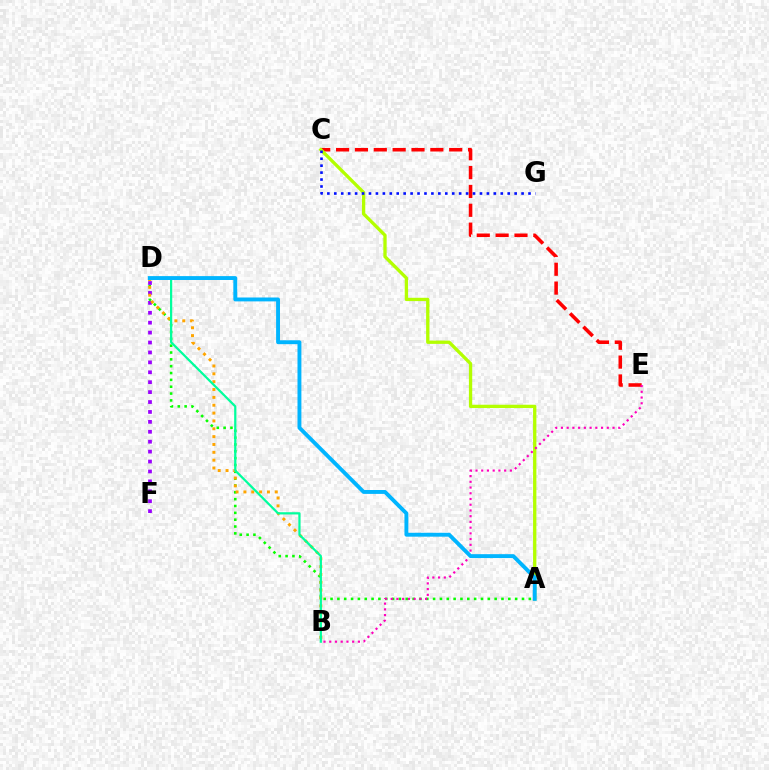{('A', 'D'): [{'color': '#08ff00', 'line_style': 'dotted', 'thickness': 1.86}, {'color': '#00b5ff', 'line_style': 'solid', 'thickness': 2.8}], ('C', 'E'): [{'color': '#ff0000', 'line_style': 'dashed', 'thickness': 2.56}], ('D', 'F'): [{'color': '#9b00ff', 'line_style': 'dotted', 'thickness': 2.69}], ('A', 'C'): [{'color': '#b3ff00', 'line_style': 'solid', 'thickness': 2.38}], ('C', 'G'): [{'color': '#0010ff', 'line_style': 'dotted', 'thickness': 1.88}], ('B', 'D'): [{'color': '#ffa500', 'line_style': 'dotted', 'thickness': 2.13}, {'color': '#00ff9d', 'line_style': 'solid', 'thickness': 1.6}], ('B', 'E'): [{'color': '#ff00bd', 'line_style': 'dotted', 'thickness': 1.56}]}